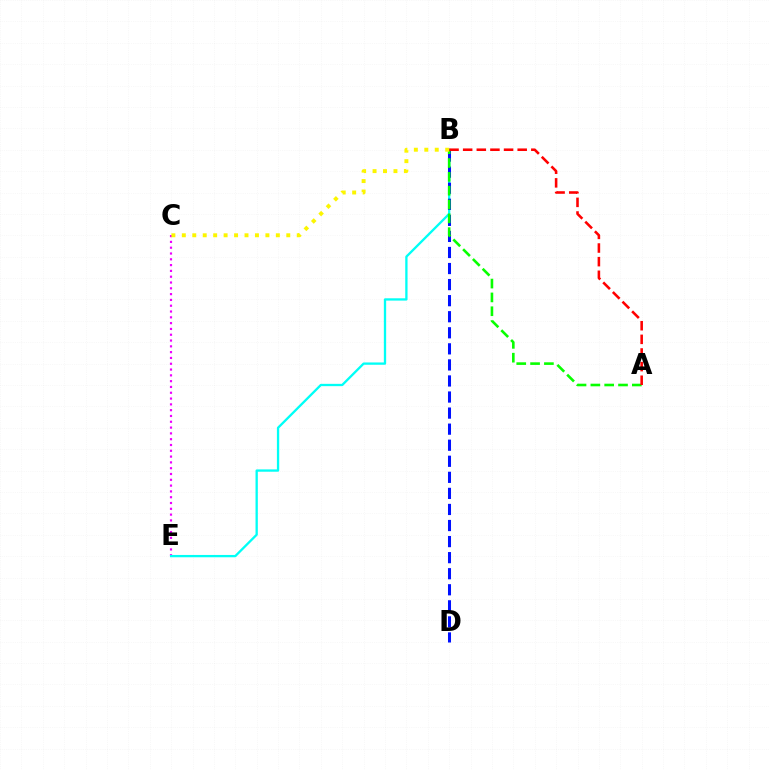{('C', 'E'): [{'color': '#ee00ff', 'line_style': 'dotted', 'thickness': 1.58}], ('B', 'E'): [{'color': '#00fff6', 'line_style': 'solid', 'thickness': 1.66}], ('B', 'D'): [{'color': '#0010ff', 'line_style': 'dashed', 'thickness': 2.18}], ('A', 'B'): [{'color': '#08ff00', 'line_style': 'dashed', 'thickness': 1.88}, {'color': '#ff0000', 'line_style': 'dashed', 'thickness': 1.85}], ('B', 'C'): [{'color': '#fcf500', 'line_style': 'dotted', 'thickness': 2.84}]}